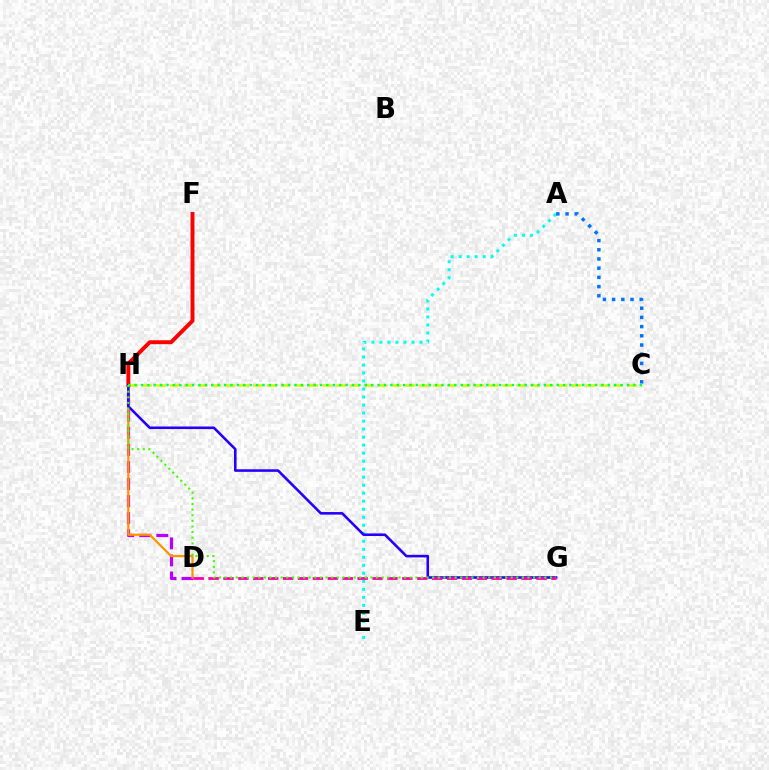{('C', 'H'): [{'color': '#d1ff00', 'line_style': 'dashed', 'thickness': 1.88}, {'color': '#00ff5c', 'line_style': 'dotted', 'thickness': 1.74}], ('A', 'E'): [{'color': '#00fff6', 'line_style': 'dotted', 'thickness': 2.18}], ('F', 'H'): [{'color': '#ff0000', 'line_style': 'solid', 'thickness': 2.82}], ('A', 'C'): [{'color': '#0074ff', 'line_style': 'dotted', 'thickness': 2.5}], ('D', 'H'): [{'color': '#b900ff', 'line_style': 'dashed', 'thickness': 2.32}, {'color': '#ff9400', 'line_style': 'solid', 'thickness': 1.62}], ('G', 'H'): [{'color': '#2500ff', 'line_style': 'solid', 'thickness': 1.86}, {'color': '#3dff00', 'line_style': 'dotted', 'thickness': 1.52}], ('D', 'G'): [{'color': '#ff00ac', 'line_style': 'dashed', 'thickness': 2.02}]}